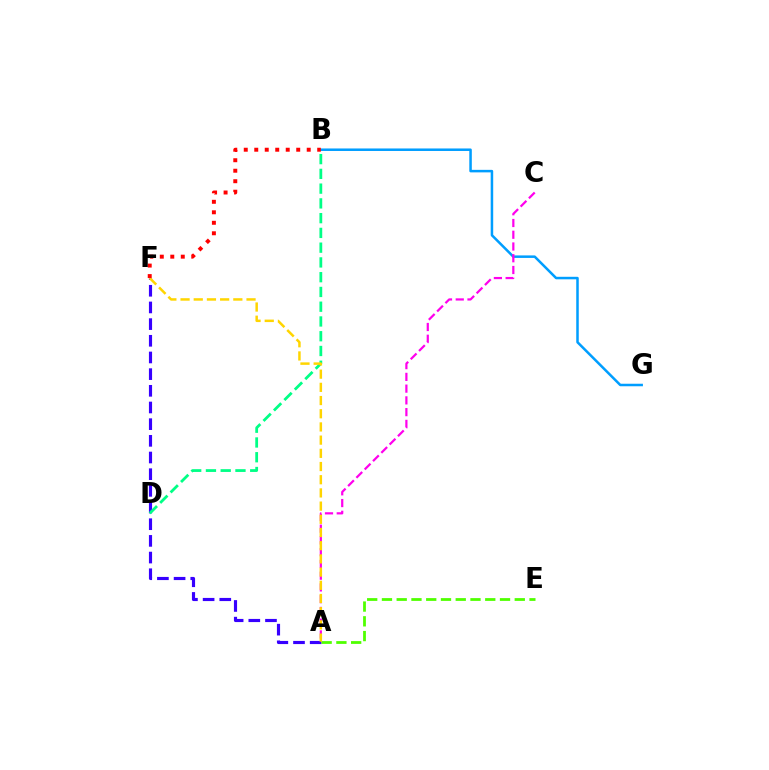{('A', 'F'): [{'color': '#3700ff', 'line_style': 'dashed', 'thickness': 2.27}, {'color': '#ffd500', 'line_style': 'dashed', 'thickness': 1.79}], ('B', 'G'): [{'color': '#009eff', 'line_style': 'solid', 'thickness': 1.81}], ('B', 'D'): [{'color': '#00ff86', 'line_style': 'dashed', 'thickness': 2.01}], ('A', 'E'): [{'color': '#4fff00', 'line_style': 'dashed', 'thickness': 2.0}], ('A', 'C'): [{'color': '#ff00ed', 'line_style': 'dashed', 'thickness': 1.6}], ('B', 'F'): [{'color': '#ff0000', 'line_style': 'dotted', 'thickness': 2.85}]}